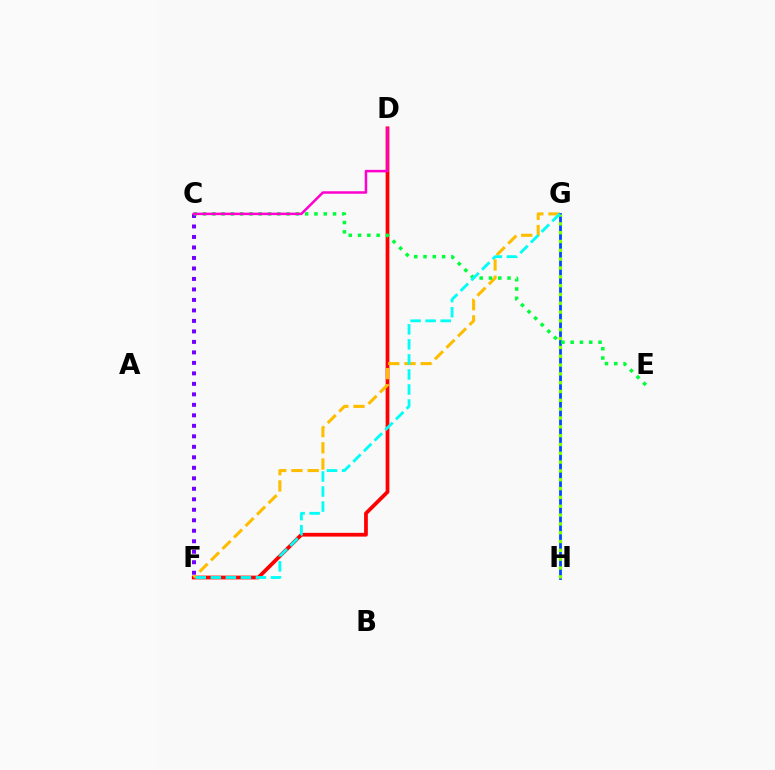{('D', 'F'): [{'color': '#ff0000', 'line_style': 'solid', 'thickness': 2.7}], ('F', 'G'): [{'color': '#ffbd00', 'line_style': 'dashed', 'thickness': 2.21}, {'color': '#00fff6', 'line_style': 'dashed', 'thickness': 2.04}], ('C', 'F'): [{'color': '#7200ff', 'line_style': 'dotted', 'thickness': 2.85}], ('G', 'H'): [{'color': '#004bff', 'line_style': 'solid', 'thickness': 2.02}, {'color': '#84ff00', 'line_style': 'dotted', 'thickness': 2.4}], ('C', 'E'): [{'color': '#00ff39', 'line_style': 'dotted', 'thickness': 2.52}], ('C', 'D'): [{'color': '#ff00cf', 'line_style': 'solid', 'thickness': 1.8}]}